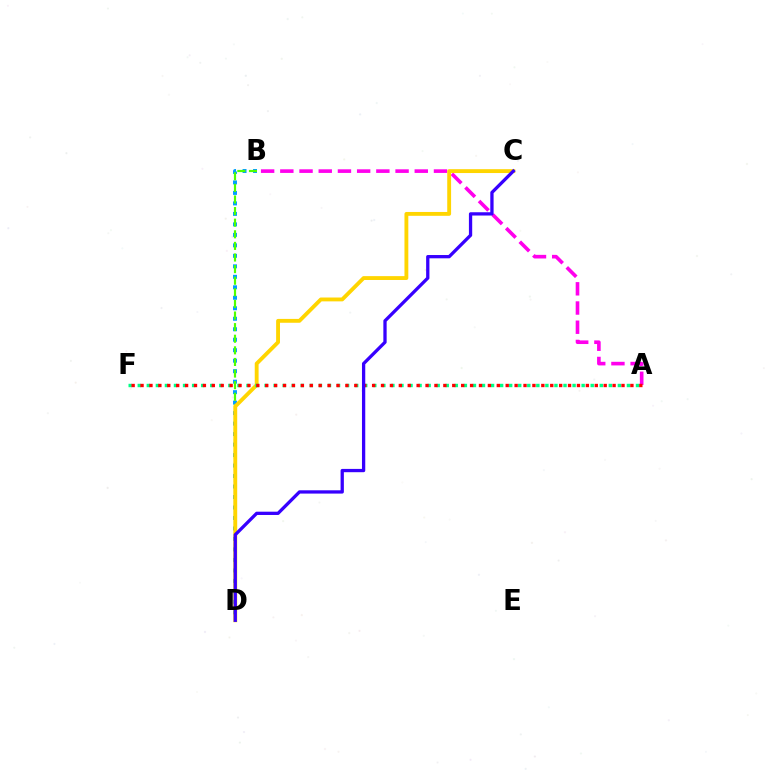{('B', 'D'): [{'color': '#009eff', 'line_style': 'dotted', 'thickness': 2.85}, {'color': '#4fff00', 'line_style': 'dashed', 'thickness': 1.58}], ('A', 'B'): [{'color': '#ff00ed', 'line_style': 'dashed', 'thickness': 2.61}], ('C', 'D'): [{'color': '#ffd500', 'line_style': 'solid', 'thickness': 2.78}, {'color': '#3700ff', 'line_style': 'solid', 'thickness': 2.37}], ('A', 'F'): [{'color': '#00ff86', 'line_style': 'dotted', 'thickness': 2.46}, {'color': '#ff0000', 'line_style': 'dotted', 'thickness': 2.42}]}